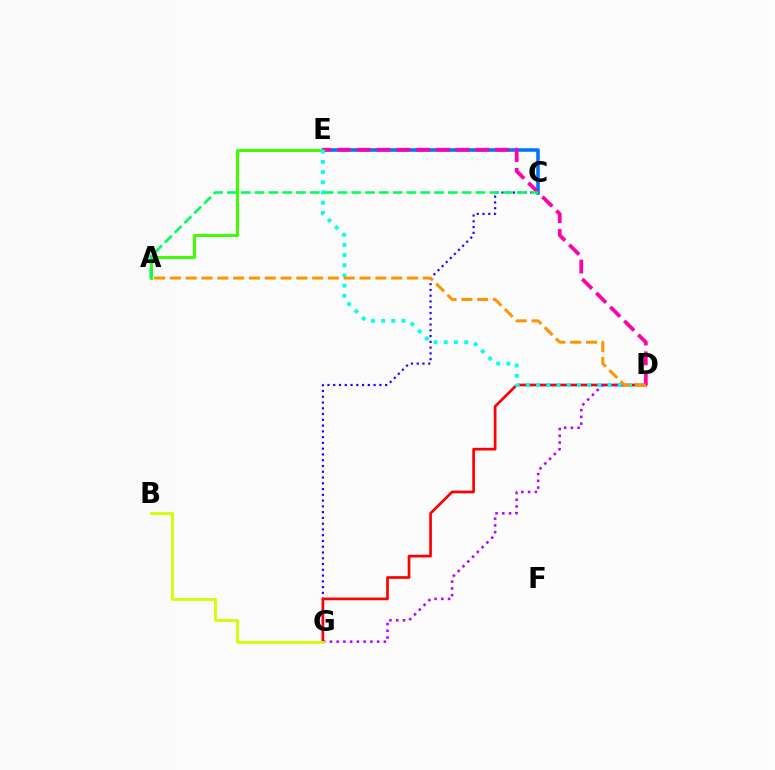{('C', 'G'): [{'color': '#2500ff', 'line_style': 'dotted', 'thickness': 1.57}], ('C', 'E'): [{'color': '#0074ff', 'line_style': 'solid', 'thickness': 2.55}], ('A', 'E'): [{'color': '#3dff00', 'line_style': 'solid', 'thickness': 2.18}], ('D', 'G'): [{'color': '#ff0000', 'line_style': 'solid', 'thickness': 1.93}, {'color': '#b900ff', 'line_style': 'dotted', 'thickness': 1.83}], ('B', 'G'): [{'color': '#d1ff00', 'line_style': 'solid', 'thickness': 2.0}], ('D', 'E'): [{'color': '#ff00ac', 'line_style': 'dashed', 'thickness': 2.69}, {'color': '#00fff6', 'line_style': 'dotted', 'thickness': 2.77}], ('A', 'C'): [{'color': '#00ff5c', 'line_style': 'dashed', 'thickness': 1.88}], ('A', 'D'): [{'color': '#ff9400', 'line_style': 'dashed', 'thickness': 2.15}]}